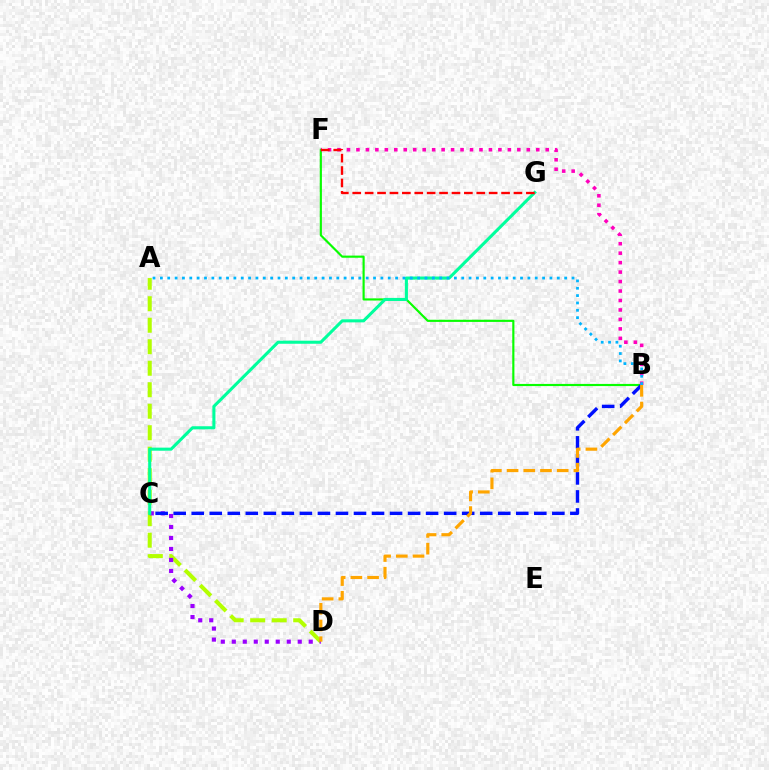{('A', 'D'): [{'color': '#b3ff00', 'line_style': 'dashed', 'thickness': 2.92}], ('B', 'F'): [{'color': '#08ff00', 'line_style': 'solid', 'thickness': 1.55}, {'color': '#ff00bd', 'line_style': 'dotted', 'thickness': 2.57}], ('C', 'D'): [{'color': '#9b00ff', 'line_style': 'dotted', 'thickness': 2.99}], ('B', 'C'): [{'color': '#0010ff', 'line_style': 'dashed', 'thickness': 2.45}], ('C', 'G'): [{'color': '#00ff9d', 'line_style': 'solid', 'thickness': 2.21}], ('B', 'D'): [{'color': '#ffa500', 'line_style': 'dashed', 'thickness': 2.27}], ('A', 'B'): [{'color': '#00b5ff', 'line_style': 'dotted', 'thickness': 2.0}], ('F', 'G'): [{'color': '#ff0000', 'line_style': 'dashed', 'thickness': 1.68}]}